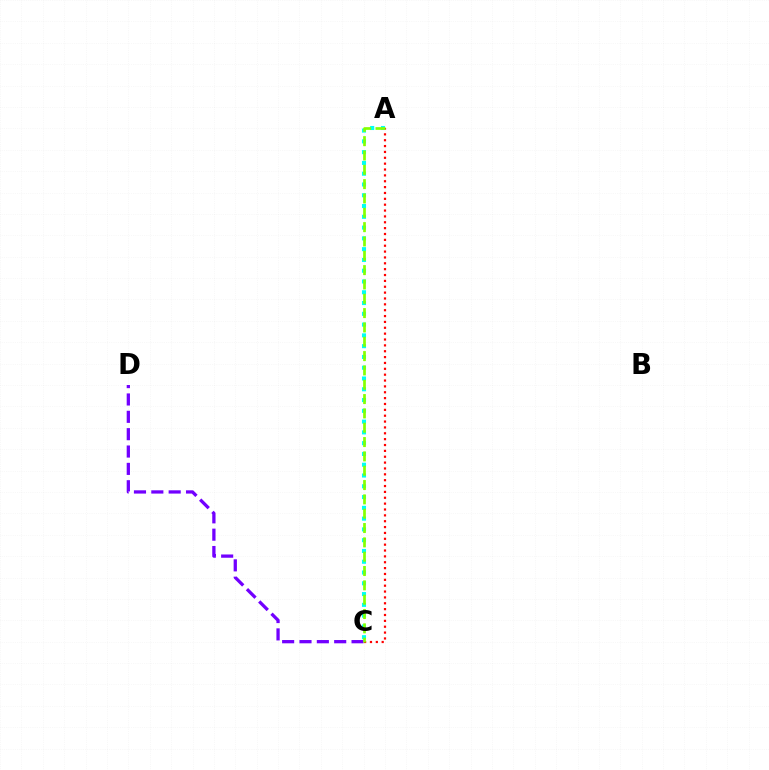{('A', 'C'): [{'color': '#ff0000', 'line_style': 'dotted', 'thickness': 1.59}, {'color': '#00fff6', 'line_style': 'dotted', 'thickness': 2.93}, {'color': '#84ff00', 'line_style': 'dashed', 'thickness': 1.95}], ('C', 'D'): [{'color': '#7200ff', 'line_style': 'dashed', 'thickness': 2.36}]}